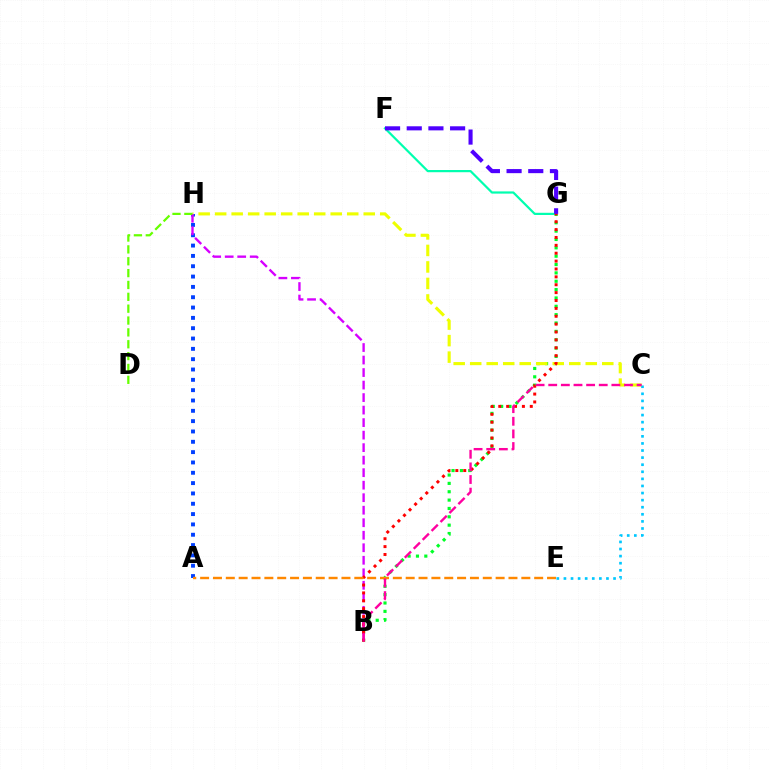{('B', 'G'): [{'color': '#00ff27', 'line_style': 'dotted', 'thickness': 2.27}, {'color': '#ff0000', 'line_style': 'dotted', 'thickness': 2.14}], ('A', 'H'): [{'color': '#003fff', 'line_style': 'dotted', 'thickness': 2.81}], ('F', 'G'): [{'color': '#00ffaf', 'line_style': 'solid', 'thickness': 1.59}, {'color': '#4f00ff', 'line_style': 'dashed', 'thickness': 2.95}], ('C', 'H'): [{'color': '#eeff00', 'line_style': 'dashed', 'thickness': 2.24}], ('B', 'H'): [{'color': '#d600ff', 'line_style': 'dashed', 'thickness': 1.7}], ('A', 'E'): [{'color': '#ff8800', 'line_style': 'dashed', 'thickness': 1.75}], ('C', 'E'): [{'color': '#00c7ff', 'line_style': 'dotted', 'thickness': 1.93}], ('D', 'H'): [{'color': '#66ff00', 'line_style': 'dashed', 'thickness': 1.61}], ('B', 'C'): [{'color': '#ff00a0', 'line_style': 'dashed', 'thickness': 1.72}]}